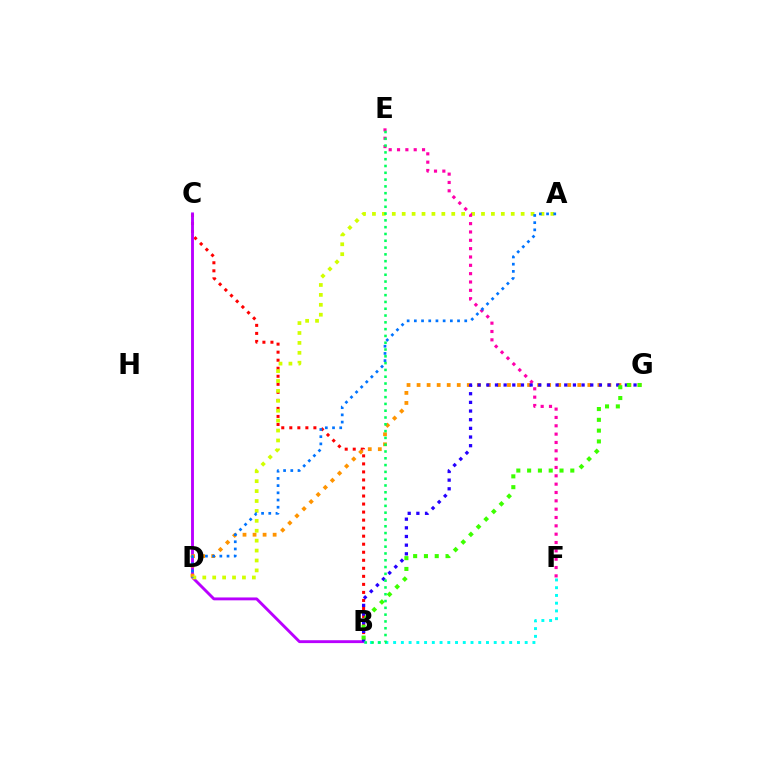{('B', 'C'): [{'color': '#ff0000', 'line_style': 'dotted', 'thickness': 2.18}, {'color': '#b900ff', 'line_style': 'solid', 'thickness': 2.07}], ('D', 'G'): [{'color': '#ff9400', 'line_style': 'dotted', 'thickness': 2.73}], ('A', 'D'): [{'color': '#d1ff00', 'line_style': 'dotted', 'thickness': 2.69}, {'color': '#0074ff', 'line_style': 'dotted', 'thickness': 1.96}], ('E', 'F'): [{'color': '#ff00ac', 'line_style': 'dotted', 'thickness': 2.27}], ('B', 'G'): [{'color': '#2500ff', 'line_style': 'dotted', 'thickness': 2.35}, {'color': '#3dff00', 'line_style': 'dotted', 'thickness': 2.93}], ('B', 'F'): [{'color': '#00fff6', 'line_style': 'dotted', 'thickness': 2.1}], ('B', 'E'): [{'color': '#00ff5c', 'line_style': 'dotted', 'thickness': 1.85}]}